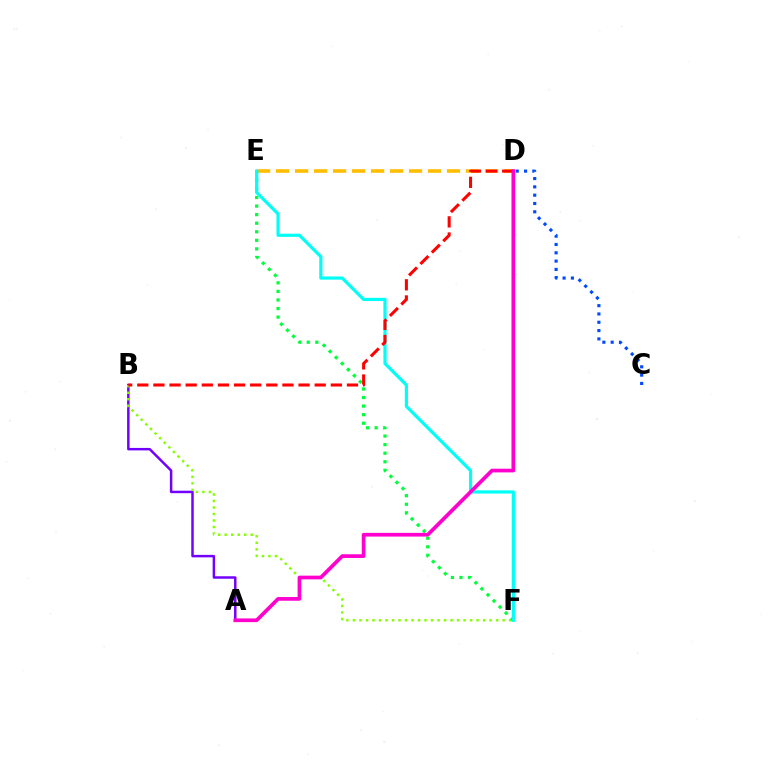{('D', 'E'): [{'color': '#ffbd00', 'line_style': 'dashed', 'thickness': 2.58}], ('A', 'B'): [{'color': '#7200ff', 'line_style': 'solid', 'thickness': 1.79}], ('B', 'F'): [{'color': '#84ff00', 'line_style': 'dotted', 'thickness': 1.77}], ('C', 'D'): [{'color': '#004bff', 'line_style': 'dotted', 'thickness': 2.26}], ('E', 'F'): [{'color': '#00ff39', 'line_style': 'dotted', 'thickness': 2.33}, {'color': '#00fff6', 'line_style': 'solid', 'thickness': 2.3}], ('B', 'D'): [{'color': '#ff0000', 'line_style': 'dashed', 'thickness': 2.19}], ('A', 'D'): [{'color': '#ff00cf', 'line_style': 'solid', 'thickness': 2.67}]}